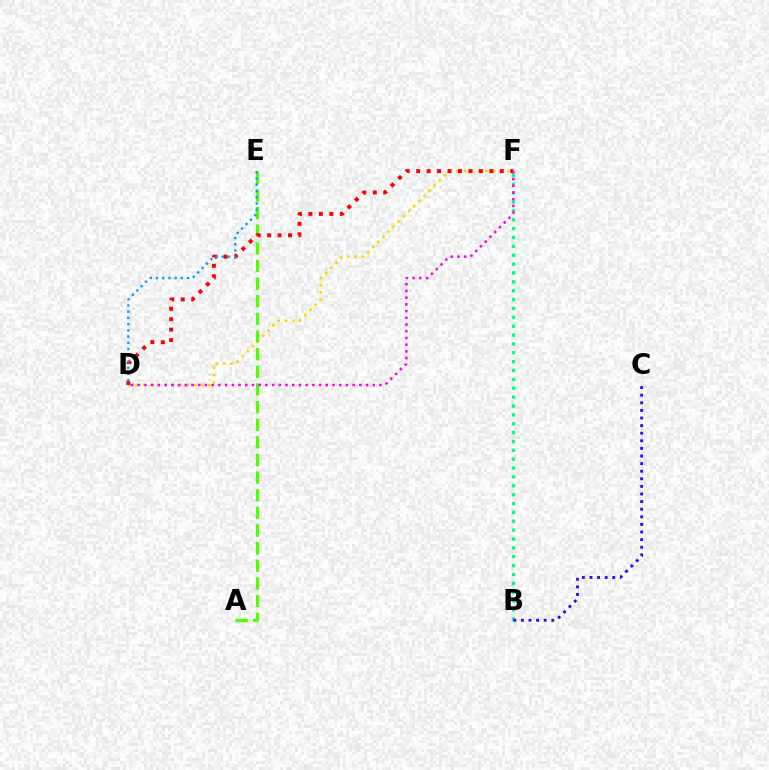{('D', 'F'): [{'color': '#ffd500', 'line_style': 'dotted', 'thickness': 1.97}, {'color': '#ff0000', 'line_style': 'dotted', 'thickness': 2.84}, {'color': '#ff00ed', 'line_style': 'dotted', 'thickness': 1.82}], ('B', 'F'): [{'color': '#00ff86', 'line_style': 'dotted', 'thickness': 2.41}], ('A', 'E'): [{'color': '#4fff00', 'line_style': 'dashed', 'thickness': 2.4}], ('B', 'C'): [{'color': '#3700ff', 'line_style': 'dotted', 'thickness': 2.07}], ('D', 'E'): [{'color': '#009eff', 'line_style': 'dotted', 'thickness': 1.69}]}